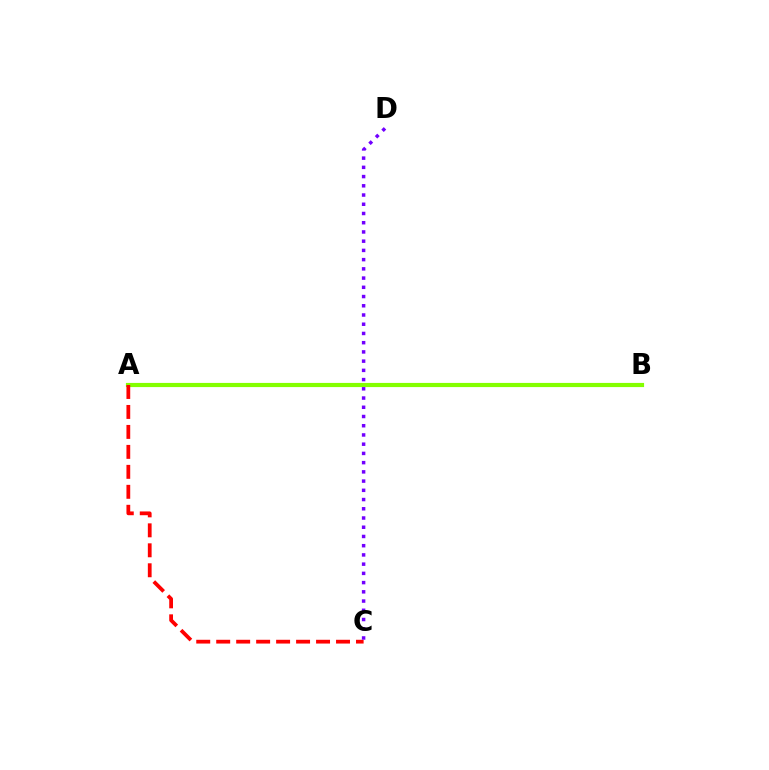{('A', 'B'): [{'color': '#00fff6', 'line_style': 'dotted', 'thickness': 2.88}, {'color': '#84ff00', 'line_style': 'solid', 'thickness': 3.0}], ('A', 'C'): [{'color': '#ff0000', 'line_style': 'dashed', 'thickness': 2.71}], ('C', 'D'): [{'color': '#7200ff', 'line_style': 'dotted', 'thickness': 2.51}]}